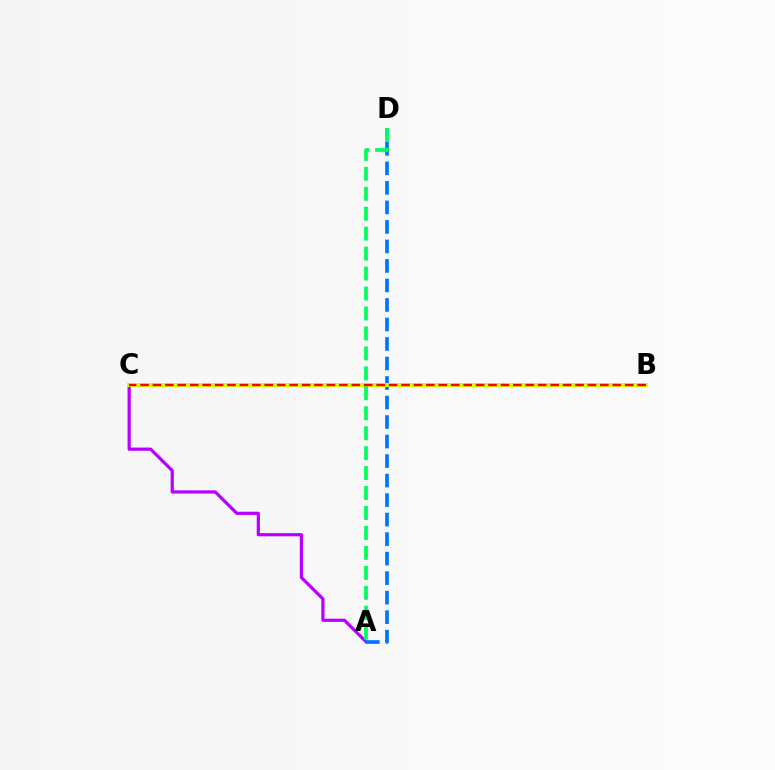{('A', 'C'): [{'color': '#b900ff', 'line_style': 'solid', 'thickness': 2.31}], ('A', 'D'): [{'color': '#0074ff', 'line_style': 'dashed', 'thickness': 2.65}, {'color': '#00ff5c', 'line_style': 'dashed', 'thickness': 2.71}], ('B', 'C'): [{'color': '#d1ff00', 'line_style': 'solid', 'thickness': 2.86}, {'color': '#ff0000', 'line_style': 'dashed', 'thickness': 1.69}]}